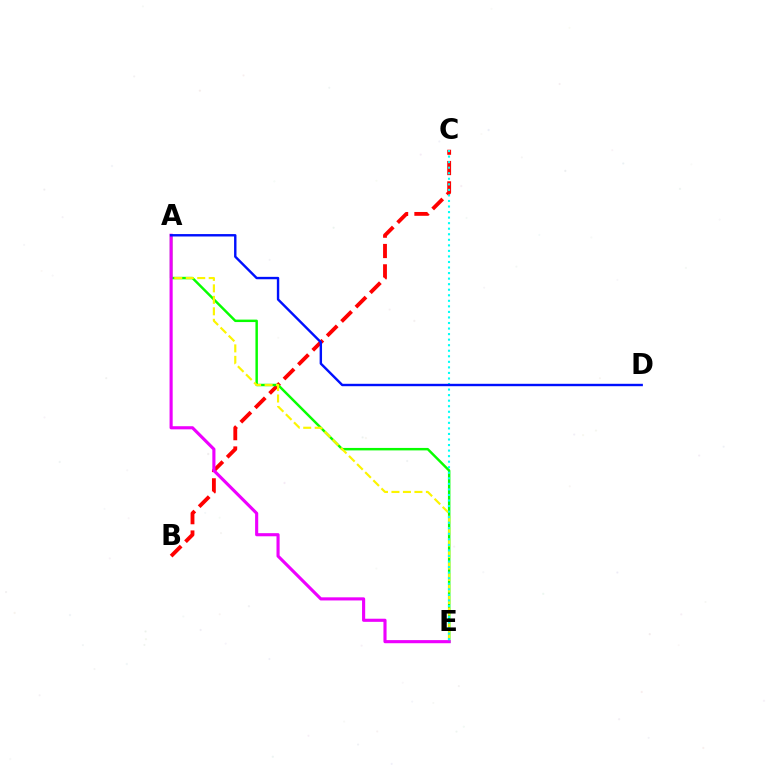{('B', 'C'): [{'color': '#ff0000', 'line_style': 'dashed', 'thickness': 2.76}], ('A', 'E'): [{'color': '#08ff00', 'line_style': 'solid', 'thickness': 1.77}, {'color': '#fcf500', 'line_style': 'dashed', 'thickness': 1.56}, {'color': '#ee00ff', 'line_style': 'solid', 'thickness': 2.25}], ('C', 'E'): [{'color': '#00fff6', 'line_style': 'dotted', 'thickness': 1.51}], ('A', 'D'): [{'color': '#0010ff', 'line_style': 'solid', 'thickness': 1.73}]}